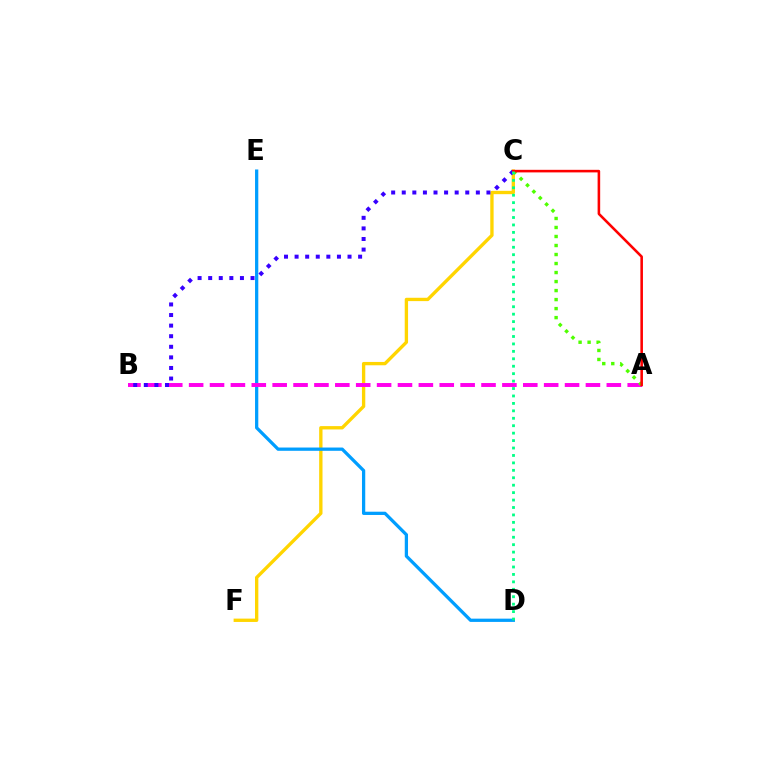{('C', 'F'): [{'color': '#ffd500', 'line_style': 'solid', 'thickness': 2.4}], ('D', 'E'): [{'color': '#009eff', 'line_style': 'solid', 'thickness': 2.35}], ('A', 'B'): [{'color': '#ff00ed', 'line_style': 'dashed', 'thickness': 2.84}], ('B', 'C'): [{'color': '#3700ff', 'line_style': 'dotted', 'thickness': 2.88}], ('A', 'C'): [{'color': '#4fff00', 'line_style': 'dotted', 'thickness': 2.45}, {'color': '#ff0000', 'line_style': 'solid', 'thickness': 1.85}], ('C', 'D'): [{'color': '#00ff86', 'line_style': 'dotted', 'thickness': 2.02}]}